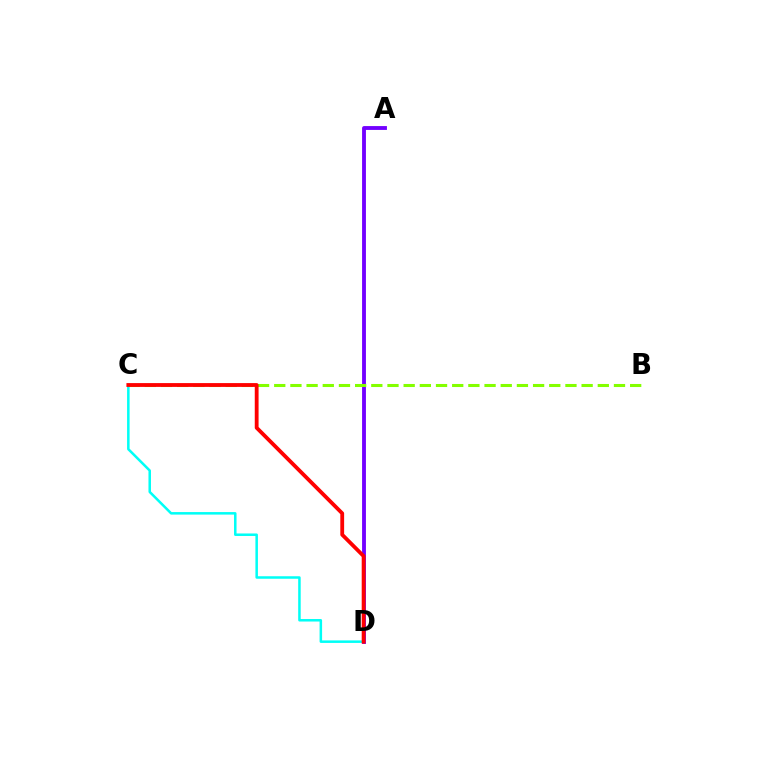{('A', 'D'): [{'color': '#7200ff', 'line_style': 'solid', 'thickness': 2.77}], ('B', 'C'): [{'color': '#84ff00', 'line_style': 'dashed', 'thickness': 2.2}], ('C', 'D'): [{'color': '#00fff6', 'line_style': 'solid', 'thickness': 1.81}, {'color': '#ff0000', 'line_style': 'solid', 'thickness': 2.75}]}